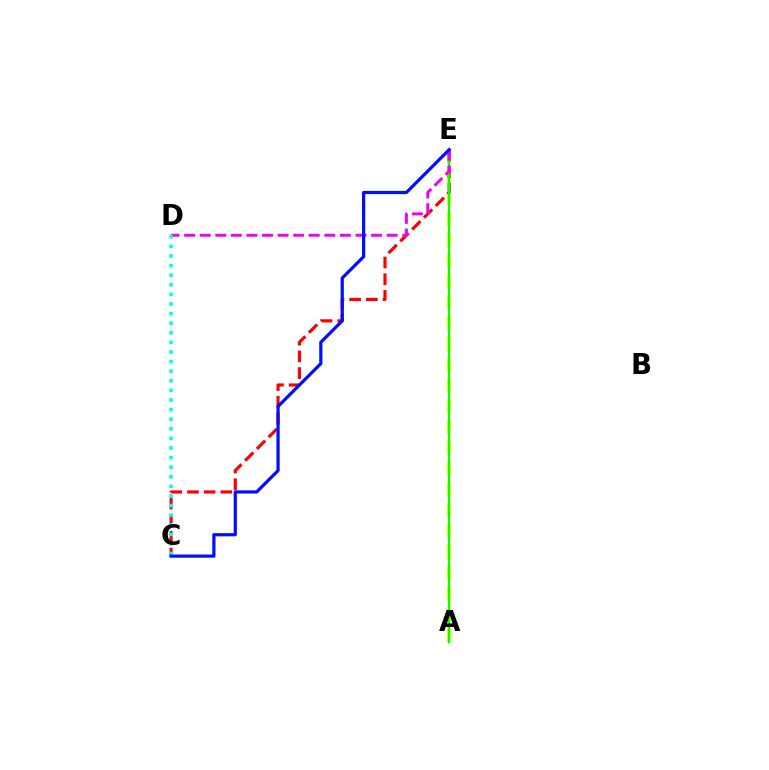{('A', 'E'): [{'color': '#fcf500', 'line_style': 'dashed', 'thickness': 2.82}, {'color': '#08ff00', 'line_style': 'solid', 'thickness': 1.62}], ('C', 'E'): [{'color': '#ff0000', 'line_style': 'dashed', 'thickness': 2.27}, {'color': '#0010ff', 'line_style': 'solid', 'thickness': 2.32}], ('D', 'E'): [{'color': '#ee00ff', 'line_style': 'dashed', 'thickness': 2.12}], ('C', 'D'): [{'color': '#00fff6', 'line_style': 'dotted', 'thickness': 2.61}]}